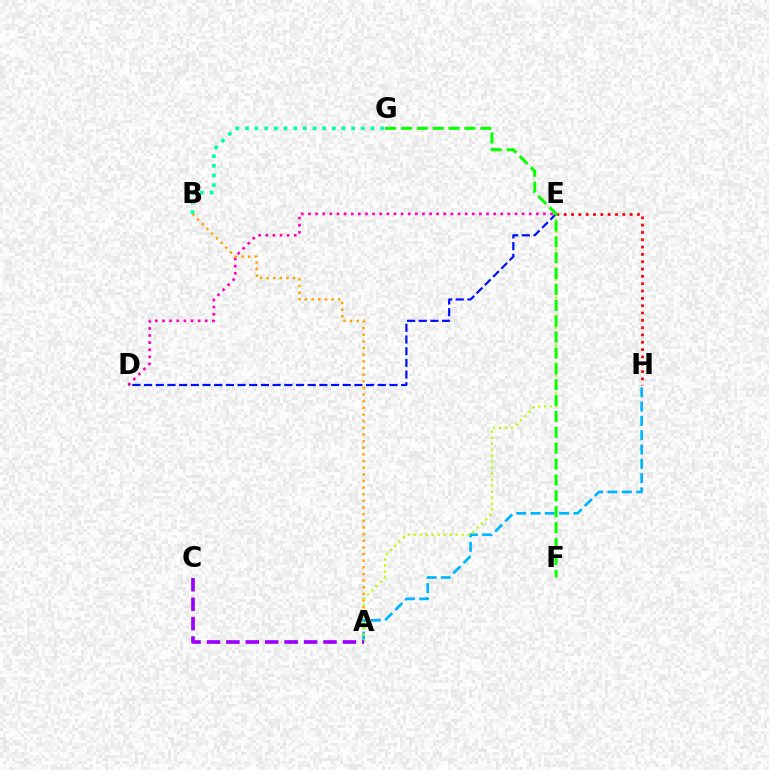{('D', 'E'): [{'color': '#ff00bd', 'line_style': 'dotted', 'thickness': 1.93}, {'color': '#0010ff', 'line_style': 'dashed', 'thickness': 1.59}], ('A', 'B'): [{'color': '#ffa500', 'line_style': 'dotted', 'thickness': 1.8}], ('A', 'H'): [{'color': '#00b5ff', 'line_style': 'dashed', 'thickness': 1.94}], ('E', 'H'): [{'color': '#ff0000', 'line_style': 'dotted', 'thickness': 1.99}], ('A', 'E'): [{'color': '#b3ff00', 'line_style': 'dotted', 'thickness': 1.63}], ('B', 'G'): [{'color': '#00ff9d', 'line_style': 'dotted', 'thickness': 2.62}], ('A', 'C'): [{'color': '#9b00ff', 'line_style': 'dashed', 'thickness': 2.64}], ('F', 'G'): [{'color': '#08ff00', 'line_style': 'dashed', 'thickness': 2.16}]}